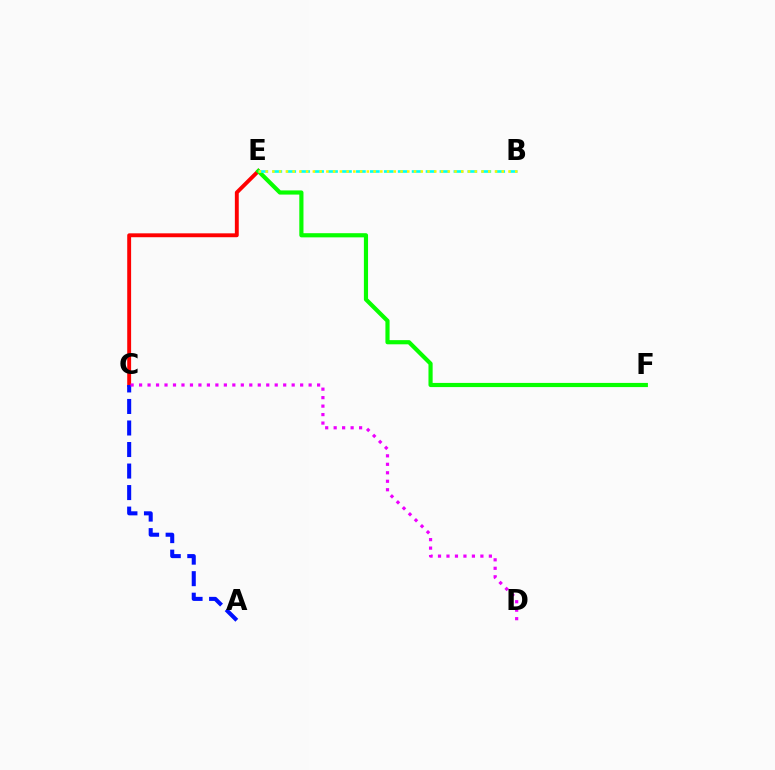{('C', 'E'): [{'color': '#ff0000', 'line_style': 'solid', 'thickness': 2.8}], ('E', 'F'): [{'color': '#08ff00', 'line_style': 'solid', 'thickness': 3.0}], ('B', 'E'): [{'color': '#00fff6', 'line_style': 'dashed', 'thickness': 1.89}, {'color': '#fcf500', 'line_style': 'dotted', 'thickness': 1.83}], ('A', 'C'): [{'color': '#0010ff', 'line_style': 'dashed', 'thickness': 2.92}], ('C', 'D'): [{'color': '#ee00ff', 'line_style': 'dotted', 'thickness': 2.3}]}